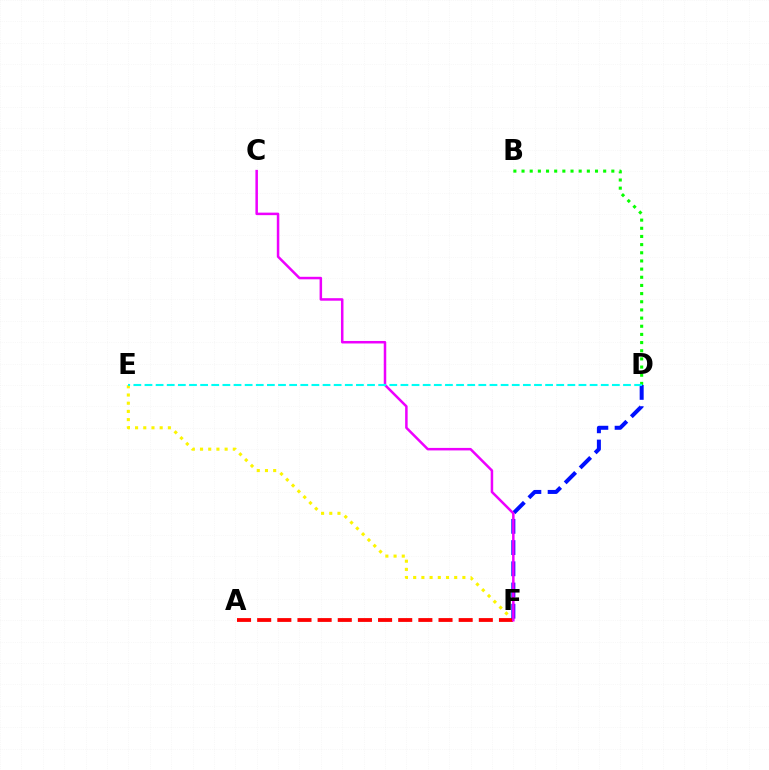{('E', 'F'): [{'color': '#fcf500', 'line_style': 'dotted', 'thickness': 2.23}], ('A', 'F'): [{'color': '#ff0000', 'line_style': 'dashed', 'thickness': 2.74}], ('D', 'F'): [{'color': '#0010ff', 'line_style': 'dashed', 'thickness': 2.88}], ('B', 'D'): [{'color': '#08ff00', 'line_style': 'dotted', 'thickness': 2.22}], ('C', 'F'): [{'color': '#ee00ff', 'line_style': 'solid', 'thickness': 1.81}], ('D', 'E'): [{'color': '#00fff6', 'line_style': 'dashed', 'thickness': 1.51}]}